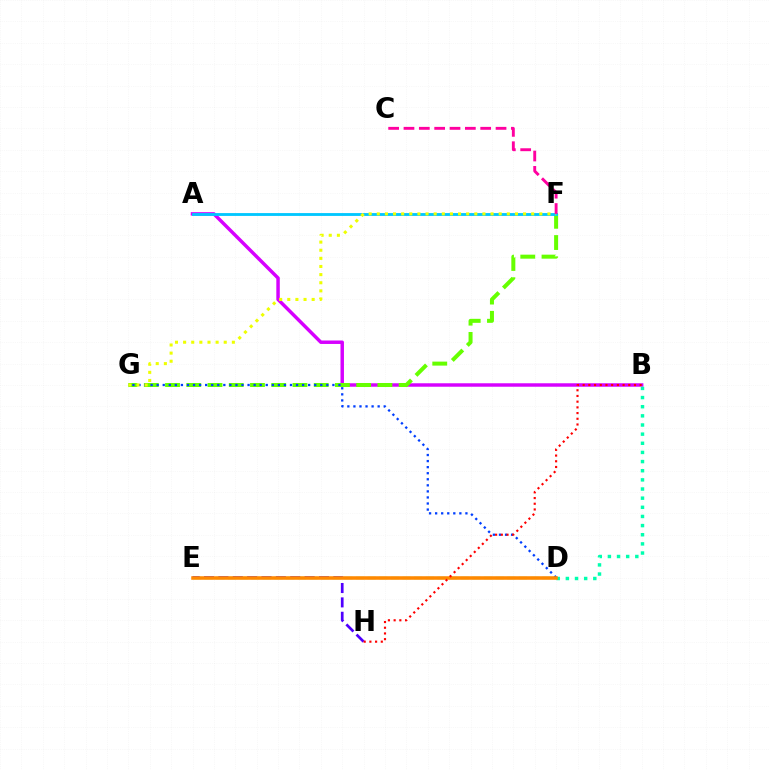{('A', 'B'): [{'color': '#d600ff', 'line_style': 'solid', 'thickness': 2.49}], ('F', 'G'): [{'color': '#66ff00', 'line_style': 'dashed', 'thickness': 2.89}, {'color': '#eeff00', 'line_style': 'dotted', 'thickness': 2.21}], ('D', 'G'): [{'color': '#003fff', 'line_style': 'dotted', 'thickness': 1.65}], ('A', 'F'): [{'color': '#00c7ff', 'line_style': 'solid', 'thickness': 2.04}], ('D', 'E'): [{'color': '#00ff27', 'line_style': 'dashed', 'thickness': 1.58}, {'color': '#ff8800', 'line_style': 'solid', 'thickness': 2.55}], ('B', 'D'): [{'color': '#00ffaf', 'line_style': 'dotted', 'thickness': 2.48}], ('E', 'H'): [{'color': '#4f00ff', 'line_style': 'dashed', 'thickness': 1.95}], ('C', 'F'): [{'color': '#ff00a0', 'line_style': 'dashed', 'thickness': 2.08}], ('B', 'H'): [{'color': '#ff0000', 'line_style': 'dotted', 'thickness': 1.55}]}